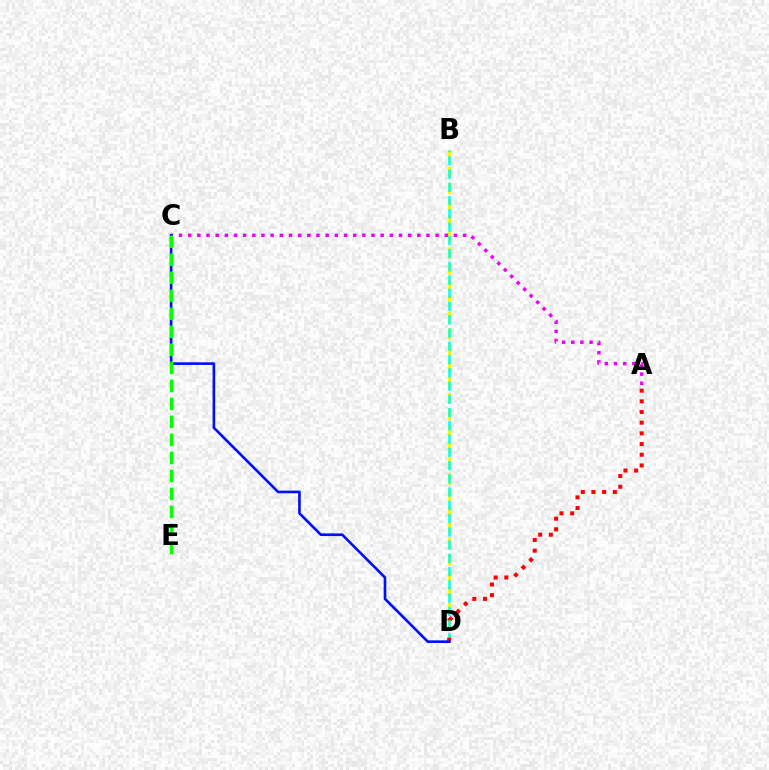{('B', 'D'): [{'color': '#fcf500', 'line_style': 'dashed', 'thickness': 2.19}, {'color': '#00fff6', 'line_style': 'dashed', 'thickness': 1.8}], ('A', 'D'): [{'color': '#ff0000', 'line_style': 'dotted', 'thickness': 2.9}], ('A', 'C'): [{'color': '#ee00ff', 'line_style': 'dotted', 'thickness': 2.49}], ('C', 'D'): [{'color': '#0010ff', 'line_style': 'solid', 'thickness': 1.9}], ('C', 'E'): [{'color': '#08ff00', 'line_style': 'dashed', 'thickness': 2.45}]}